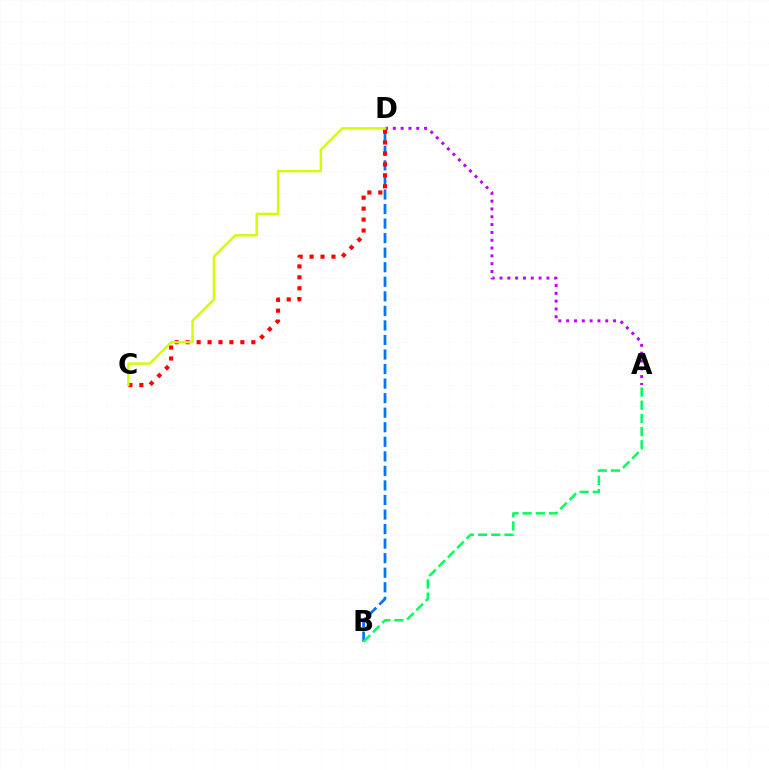{('A', 'D'): [{'color': '#b900ff', 'line_style': 'dotted', 'thickness': 2.12}], ('B', 'D'): [{'color': '#0074ff', 'line_style': 'dashed', 'thickness': 1.98}], ('C', 'D'): [{'color': '#ff0000', 'line_style': 'dotted', 'thickness': 2.97}, {'color': '#d1ff00', 'line_style': 'solid', 'thickness': 1.73}], ('A', 'B'): [{'color': '#00ff5c', 'line_style': 'dashed', 'thickness': 1.79}]}